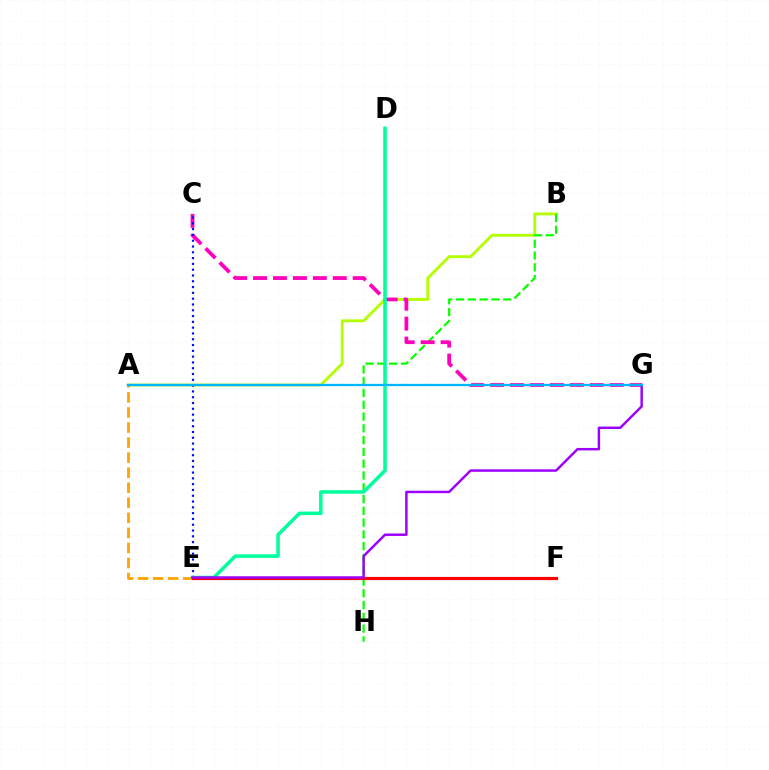{('A', 'B'): [{'color': '#b3ff00', 'line_style': 'solid', 'thickness': 2.07}], ('B', 'H'): [{'color': '#08ff00', 'line_style': 'dashed', 'thickness': 1.6}], ('A', 'E'): [{'color': '#ffa500', 'line_style': 'dashed', 'thickness': 2.04}], ('C', 'G'): [{'color': '#ff00bd', 'line_style': 'dashed', 'thickness': 2.71}], ('C', 'E'): [{'color': '#0010ff', 'line_style': 'dotted', 'thickness': 1.57}], ('D', 'E'): [{'color': '#00ff9d', 'line_style': 'solid', 'thickness': 2.56}], ('E', 'F'): [{'color': '#ff0000', 'line_style': 'solid', 'thickness': 2.28}], ('E', 'G'): [{'color': '#9b00ff', 'line_style': 'solid', 'thickness': 1.76}], ('A', 'G'): [{'color': '#00b5ff', 'line_style': 'solid', 'thickness': 1.66}]}